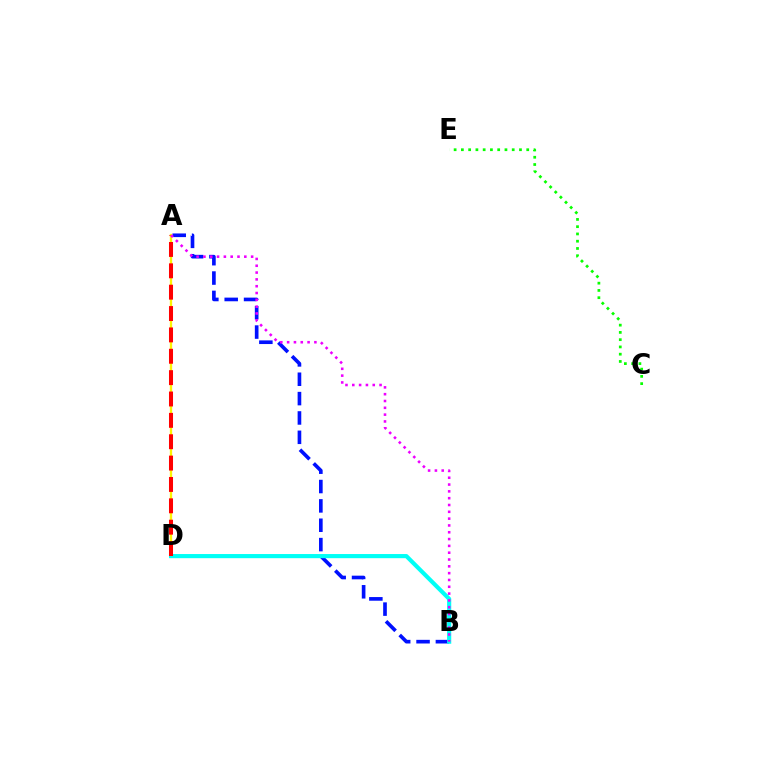{('A', 'D'): [{'color': '#fcf500', 'line_style': 'solid', 'thickness': 1.68}, {'color': '#ff0000', 'line_style': 'dashed', 'thickness': 2.9}], ('A', 'B'): [{'color': '#0010ff', 'line_style': 'dashed', 'thickness': 2.63}, {'color': '#ee00ff', 'line_style': 'dotted', 'thickness': 1.85}], ('B', 'D'): [{'color': '#00fff6', 'line_style': 'solid', 'thickness': 2.99}], ('C', 'E'): [{'color': '#08ff00', 'line_style': 'dotted', 'thickness': 1.97}]}